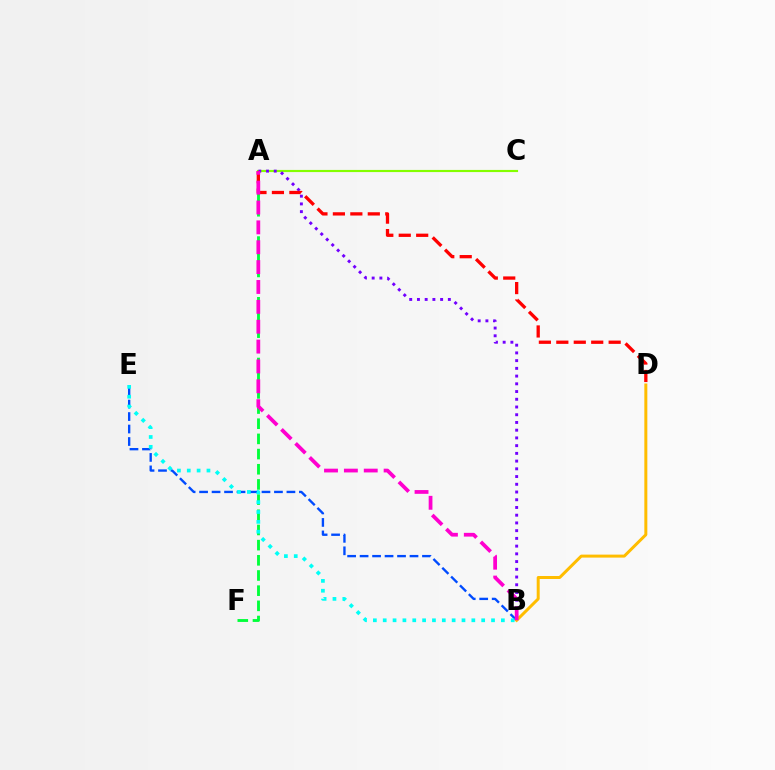{('B', 'E'): [{'color': '#004bff', 'line_style': 'dashed', 'thickness': 1.69}, {'color': '#00fff6', 'line_style': 'dotted', 'thickness': 2.68}], ('B', 'D'): [{'color': '#ffbd00', 'line_style': 'solid', 'thickness': 2.15}], ('A', 'C'): [{'color': '#84ff00', 'line_style': 'solid', 'thickness': 1.55}], ('A', 'F'): [{'color': '#00ff39', 'line_style': 'dashed', 'thickness': 2.06}], ('A', 'B'): [{'color': '#7200ff', 'line_style': 'dotted', 'thickness': 2.1}, {'color': '#ff00cf', 'line_style': 'dashed', 'thickness': 2.7}], ('A', 'D'): [{'color': '#ff0000', 'line_style': 'dashed', 'thickness': 2.37}]}